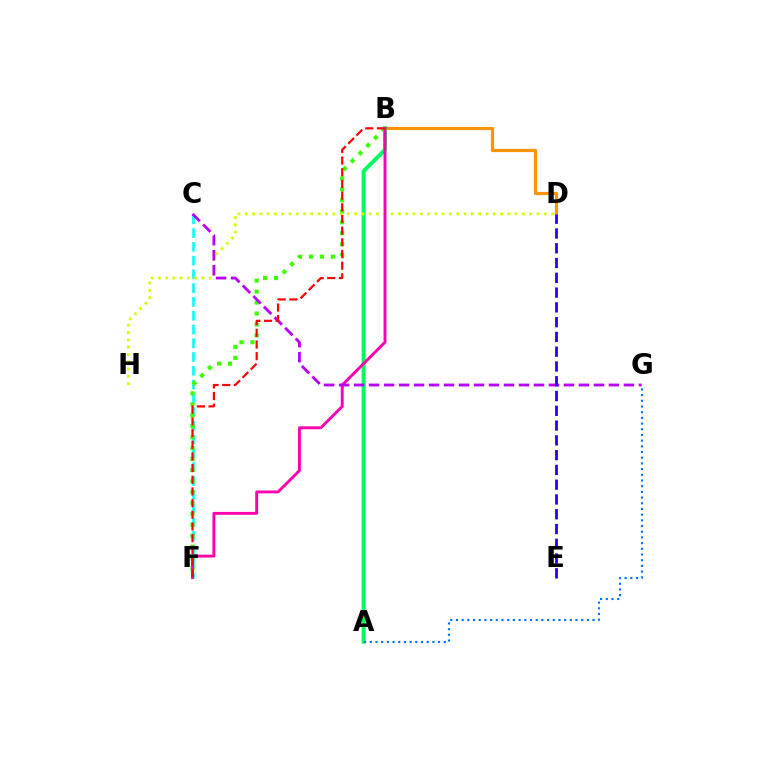{('C', 'F'): [{'color': '#00fff6', 'line_style': 'dashed', 'thickness': 1.87}], ('B', 'D'): [{'color': '#ff9400', 'line_style': 'solid', 'thickness': 2.3}], ('A', 'B'): [{'color': '#00ff5c', 'line_style': 'solid', 'thickness': 2.86}], ('A', 'G'): [{'color': '#0074ff', 'line_style': 'dotted', 'thickness': 1.55}], ('B', 'F'): [{'color': '#3dff00', 'line_style': 'dotted', 'thickness': 2.98}, {'color': '#ff00ac', 'line_style': 'solid', 'thickness': 2.08}, {'color': '#ff0000', 'line_style': 'dashed', 'thickness': 1.59}], ('D', 'H'): [{'color': '#d1ff00', 'line_style': 'dotted', 'thickness': 1.98}], ('C', 'G'): [{'color': '#b900ff', 'line_style': 'dashed', 'thickness': 2.04}], ('D', 'E'): [{'color': '#2500ff', 'line_style': 'dashed', 'thickness': 2.01}]}